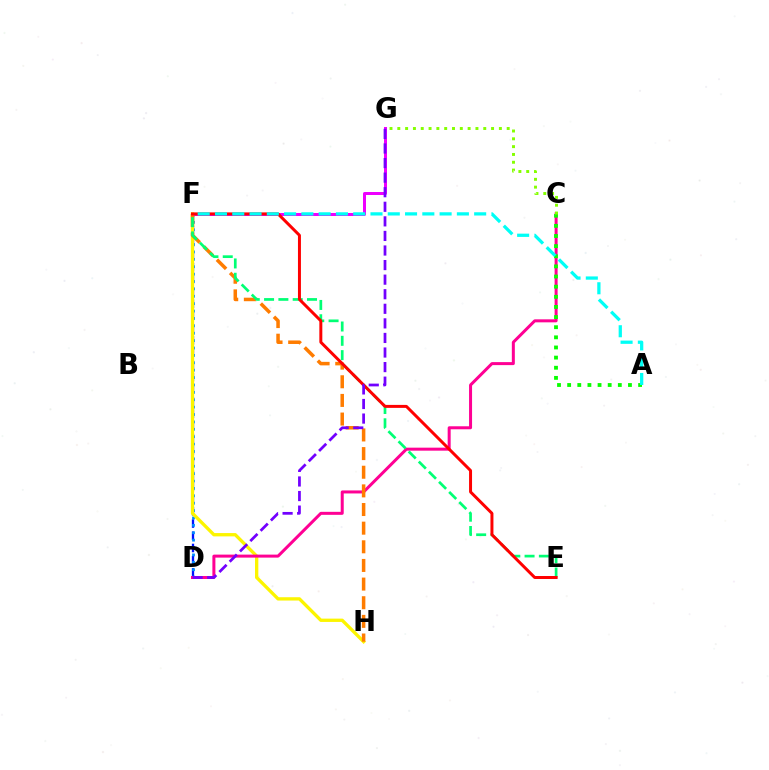{('D', 'F'): [{'color': '#0010ff', 'line_style': 'dashed', 'thickness': 1.66}, {'color': '#008cff', 'line_style': 'dotted', 'thickness': 2.01}], ('F', 'H'): [{'color': '#fcf500', 'line_style': 'solid', 'thickness': 2.39}, {'color': '#ff7c00', 'line_style': 'dashed', 'thickness': 2.53}], ('F', 'G'): [{'color': '#ee00ff', 'line_style': 'solid', 'thickness': 2.16}], ('C', 'D'): [{'color': '#ff0094', 'line_style': 'solid', 'thickness': 2.16}], ('A', 'C'): [{'color': '#08ff00', 'line_style': 'dotted', 'thickness': 2.75}], ('E', 'F'): [{'color': '#00ff74', 'line_style': 'dashed', 'thickness': 1.94}, {'color': '#ff0000', 'line_style': 'solid', 'thickness': 2.14}], ('C', 'G'): [{'color': '#84ff00', 'line_style': 'dotted', 'thickness': 2.12}], ('D', 'G'): [{'color': '#7200ff', 'line_style': 'dashed', 'thickness': 1.98}], ('A', 'F'): [{'color': '#00fff6', 'line_style': 'dashed', 'thickness': 2.35}]}